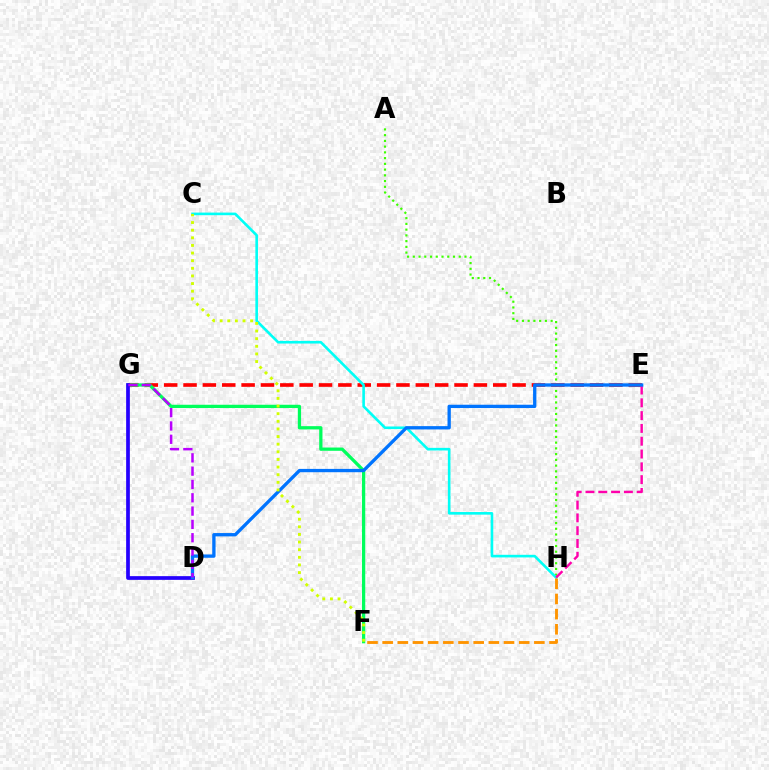{('A', 'H'): [{'color': '#3dff00', 'line_style': 'dotted', 'thickness': 1.56}], ('E', 'G'): [{'color': '#ff0000', 'line_style': 'dashed', 'thickness': 2.63}], ('F', 'G'): [{'color': '#00ff5c', 'line_style': 'solid', 'thickness': 2.35}], ('C', 'H'): [{'color': '#00fff6', 'line_style': 'solid', 'thickness': 1.88}], ('E', 'H'): [{'color': '#ff00ac', 'line_style': 'dashed', 'thickness': 1.74}], ('D', 'G'): [{'color': '#2500ff', 'line_style': 'solid', 'thickness': 2.68}, {'color': '#b900ff', 'line_style': 'dashed', 'thickness': 1.81}], ('D', 'E'): [{'color': '#0074ff', 'line_style': 'solid', 'thickness': 2.39}], ('C', 'F'): [{'color': '#d1ff00', 'line_style': 'dotted', 'thickness': 2.07}], ('F', 'H'): [{'color': '#ff9400', 'line_style': 'dashed', 'thickness': 2.06}]}